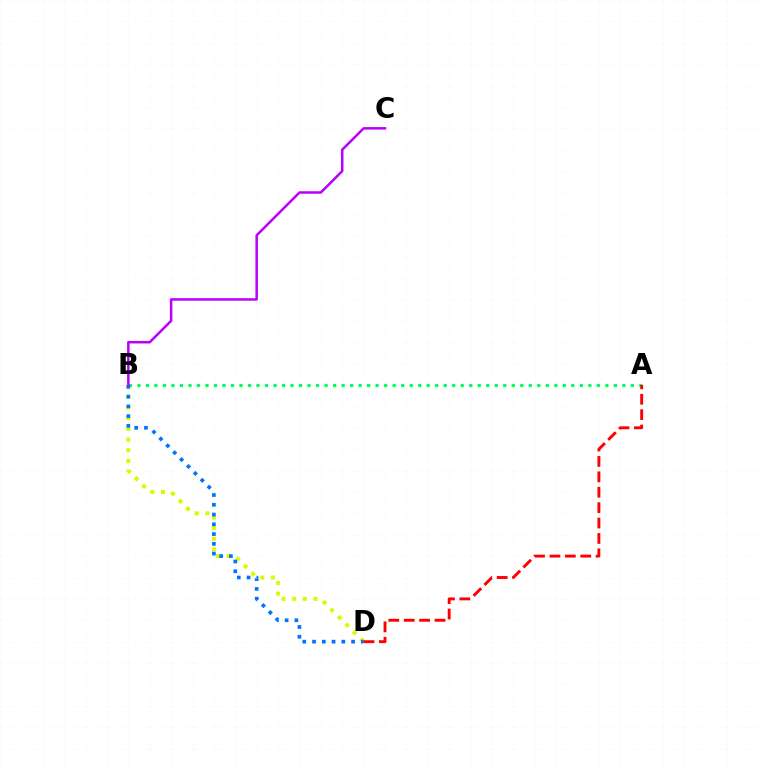{('B', 'D'): [{'color': '#d1ff00', 'line_style': 'dotted', 'thickness': 2.89}, {'color': '#0074ff', 'line_style': 'dotted', 'thickness': 2.65}], ('A', 'B'): [{'color': '#00ff5c', 'line_style': 'dotted', 'thickness': 2.31}], ('B', 'C'): [{'color': '#b900ff', 'line_style': 'solid', 'thickness': 1.81}], ('A', 'D'): [{'color': '#ff0000', 'line_style': 'dashed', 'thickness': 2.09}]}